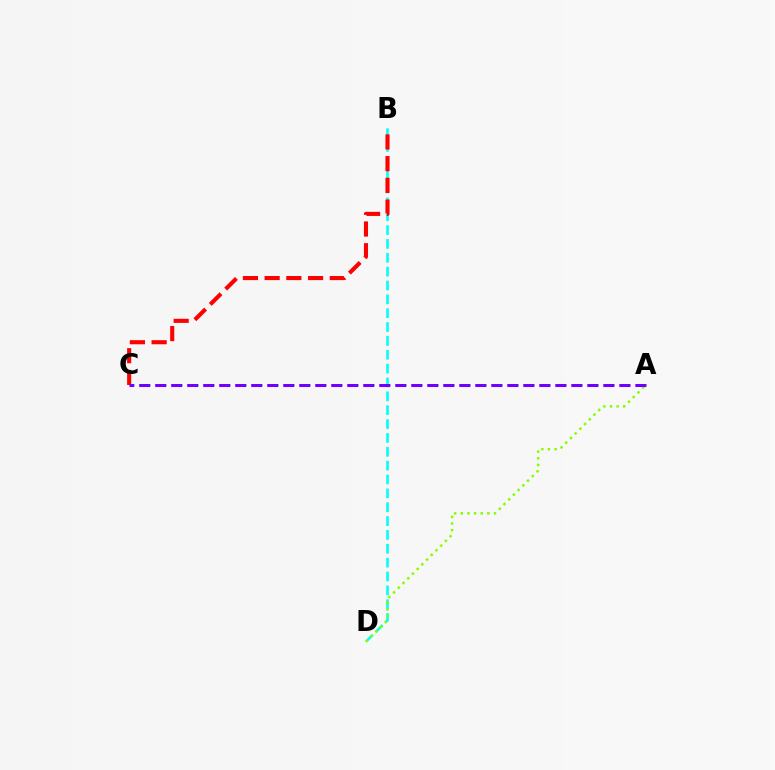{('B', 'D'): [{'color': '#00fff6', 'line_style': 'dashed', 'thickness': 1.88}], ('B', 'C'): [{'color': '#ff0000', 'line_style': 'dashed', 'thickness': 2.95}], ('A', 'D'): [{'color': '#84ff00', 'line_style': 'dotted', 'thickness': 1.8}], ('A', 'C'): [{'color': '#7200ff', 'line_style': 'dashed', 'thickness': 2.17}]}